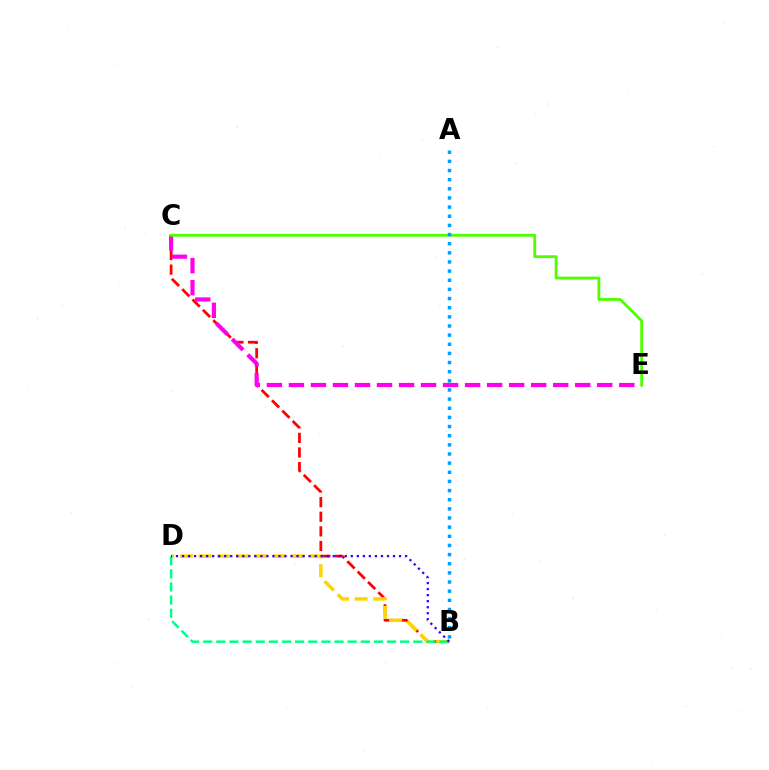{('B', 'C'): [{'color': '#ff0000', 'line_style': 'dashed', 'thickness': 1.99}], ('C', 'E'): [{'color': '#ff00ed', 'line_style': 'dashed', 'thickness': 2.99}, {'color': '#4fff00', 'line_style': 'solid', 'thickness': 2.03}], ('A', 'B'): [{'color': '#009eff', 'line_style': 'dotted', 'thickness': 2.48}], ('B', 'D'): [{'color': '#ffd500', 'line_style': 'dashed', 'thickness': 2.53}, {'color': '#00ff86', 'line_style': 'dashed', 'thickness': 1.78}, {'color': '#3700ff', 'line_style': 'dotted', 'thickness': 1.64}]}